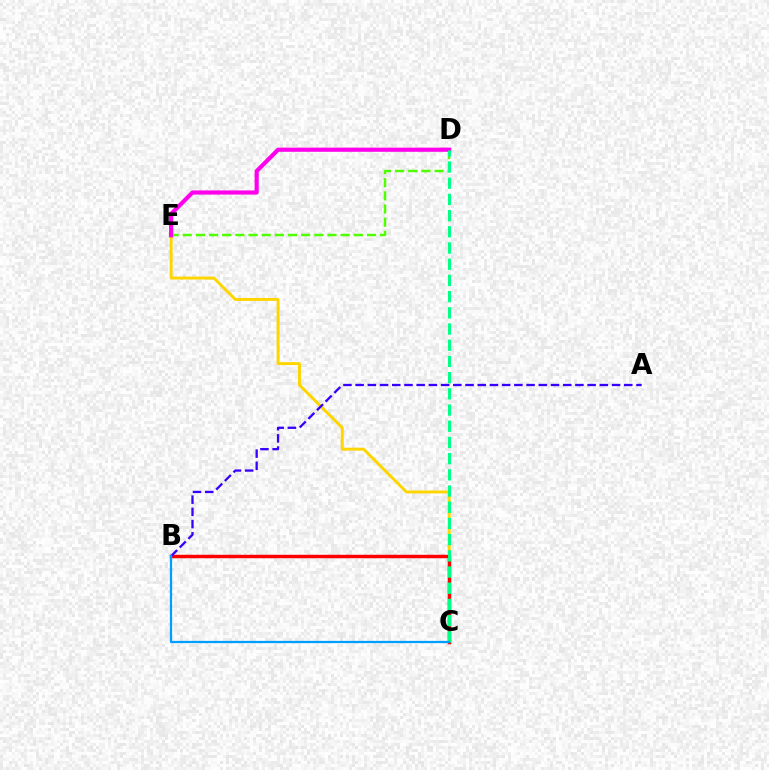{('D', 'E'): [{'color': '#4fff00', 'line_style': 'dashed', 'thickness': 1.79}, {'color': '#ff00ed', 'line_style': 'solid', 'thickness': 2.99}], ('C', 'E'): [{'color': '#ffd500', 'line_style': 'solid', 'thickness': 2.12}], ('B', 'C'): [{'color': '#ff0000', 'line_style': 'solid', 'thickness': 2.49}, {'color': '#009eff', 'line_style': 'solid', 'thickness': 1.62}], ('A', 'B'): [{'color': '#3700ff', 'line_style': 'dashed', 'thickness': 1.66}], ('C', 'D'): [{'color': '#00ff86', 'line_style': 'dashed', 'thickness': 2.2}]}